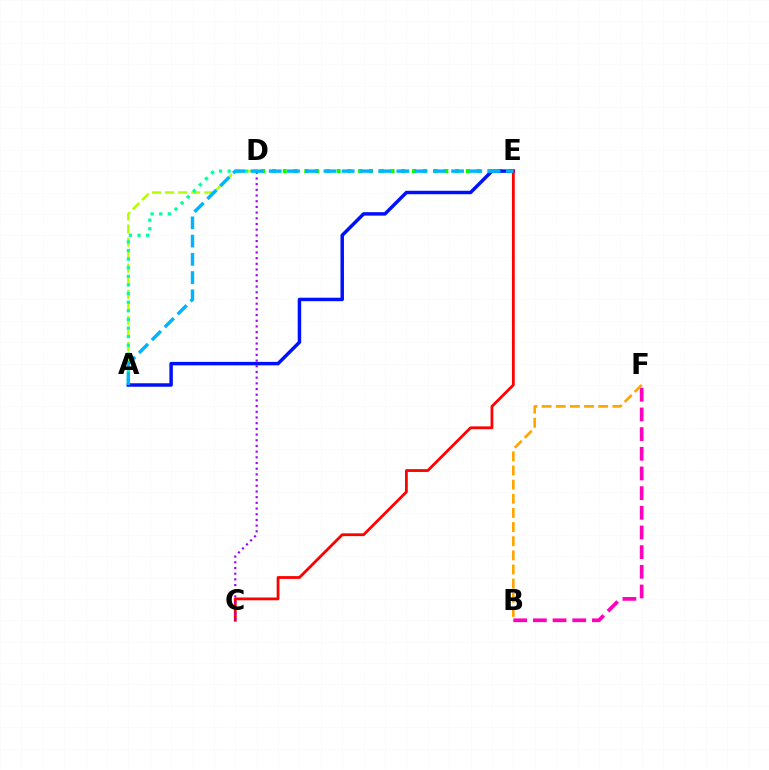{('D', 'E'): [{'color': '#08ff00', 'line_style': 'dotted', 'thickness': 2.93}], ('A', 'E'): [{'color': '#0010ff', 'line_style': 'solid', 'thickness': 2.5}, {'color': '#00b5ff', 'line_style': 'dashed', 'thickness': 2.48}], ('C', 'E'): [{'color': '#ff0000', 'line_style': 'solid', 'thickness': 2.01}], ('A', 'D'): [{'color': '#b3ff00', 'line_style': 'dashed', 'thickness': 1.77}, {'color': '#00ff9d', 'line_style': 'dotted', 'thickness': 2.34}], ('B', 'F'): [{'color': '#ff00bd', 'line_style': 'dashed', 'thickness': 2.67}, {'color': '#ffa500', 'line_style': 'dashed', 'thickness': 1.92}], ('C', 'D'): [{'color': '#9b00ff', 'line_style': 'dotted', 'thickness': 1.55}]}